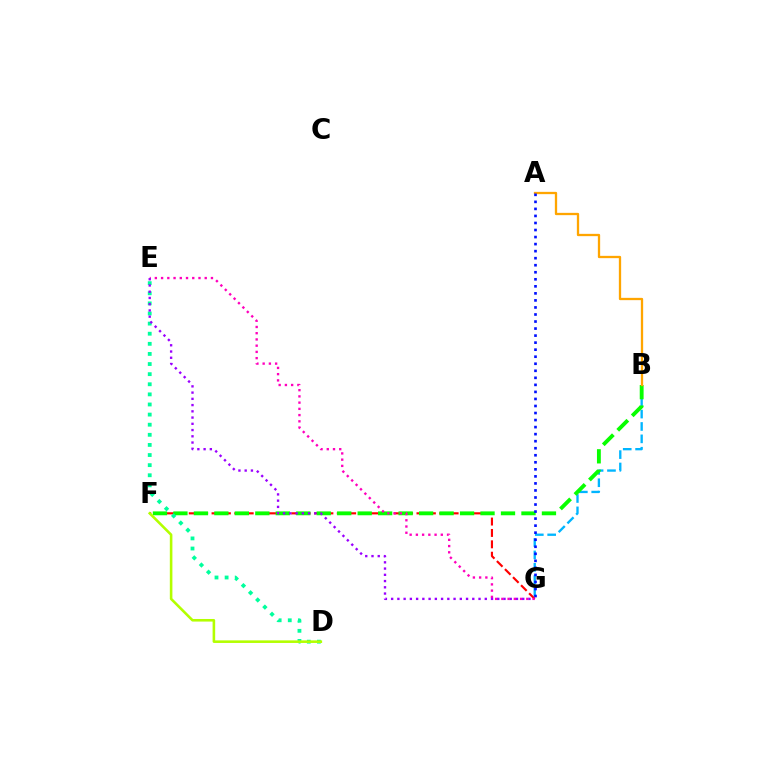{('B', 'G'): [{'color': '#00b5ff', 'line_style': 'dashed', 'thickness': 1.68}], ('F', 'G'): [{'color': '#ff0000', 'line_style': 'dashed', 'thickness': 1.55}], ('B', 'F'): [{'color': '#08ff00', 'line_style': 'dashed', 'thickness': 2.78}], ('D', 'E'): [{'color': '#00ff9d', 'line_style': 'dotted', 'thickness': 2.75}], ('A', 'B'): [{'color': '#ffa500', 'line_style': 'solid', 'thickness': 1.65}], ('A', 'G'): [{'color': '#0010ff', 'line_style': 'dotted', 'thickness': 1.91}], ('E', 'G'): [{'color': '#ff00bd', 'line_style': 'dotted', 'thickness': 1.69}, {'color': '#9b00ff', 'line_style': 'dotted', 'thickness': 1.7}], ('D', 'F'): [{'color': '#b3ff00', 'line_style': 'solid', 'thickness': 1.86}]}